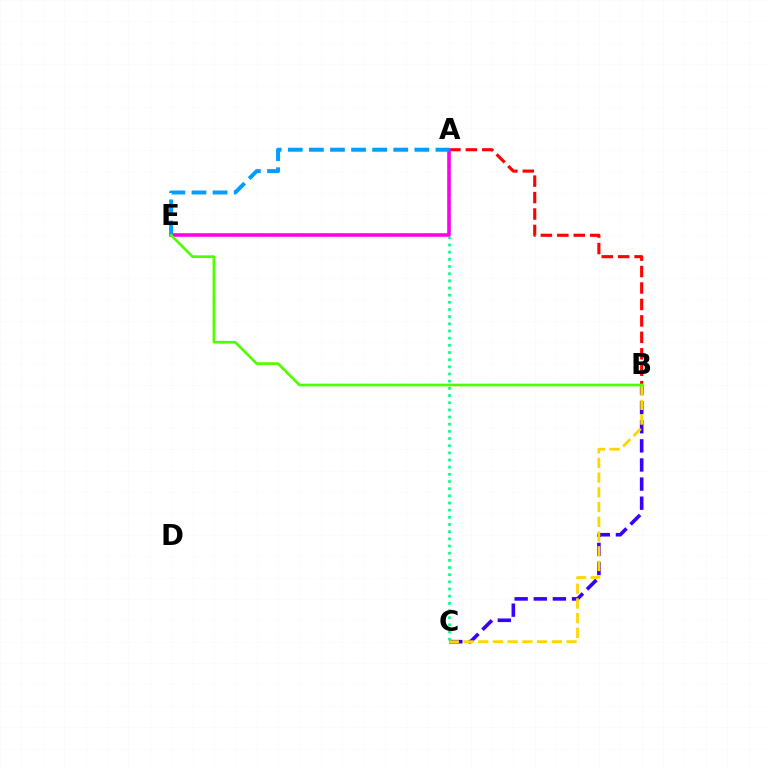{('A', 'B'): [{'color': '#ff0000', 'line_style': 'dashed', 'thickness': 2.23}], ('B', 'C'): [{'color': '#3700ff', 'line_style': 'dashed', 'thickness': 2.6}, {'color': '#ffd500', 'line_style': 'dashed', 'thickness': 2.0}], ('A', 'C'): [{'color': '#00ff86', 'line_style': 'dotted', 'thickness': 1.95}], ('A', 'E'): [{'color': '#ff00ed', 'line_style': 'solid', 'thickness': 2.59}, {'color': '#009eff', 'line_style': 'dashed', 'thickness': 2.87}], ('B', 'E'): [{'color': '#4fff00', 'line_style': 'solid', 'thickness': 1.92}]}